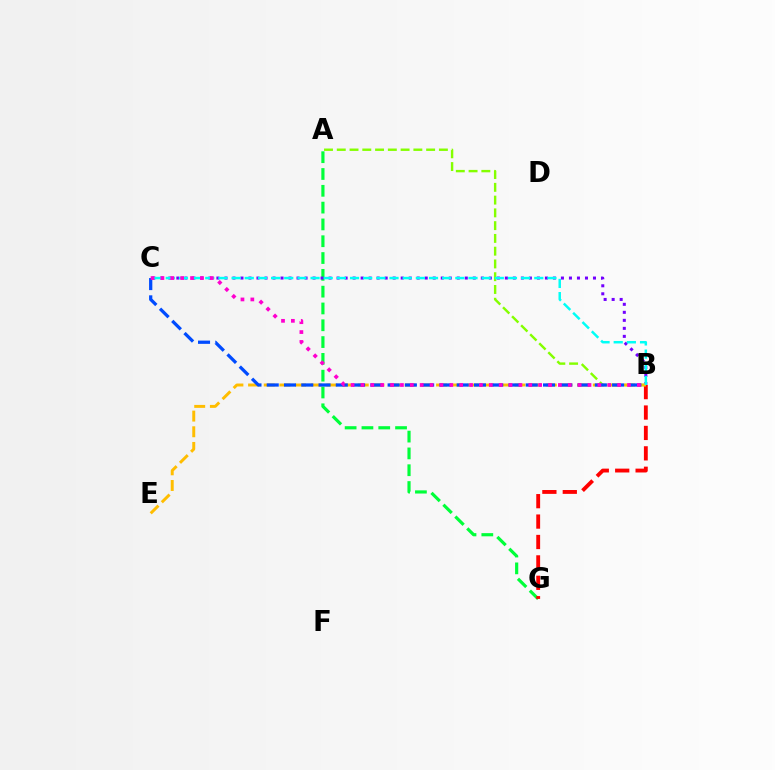{('A', 'G'): [{'color': '#00ff39', 'line_style': 'dashed', 'thickness': 2.28}], ('B', 'G'): [{'color': '#ff0000', 'line_style': 'dashed', 'thickness': 2.77}], ('A', 'B'): [{'color': '#84ff00', 'line_style': 'dashed', 'thickness': 1.73}], ('B', 'C'): [{'color': '#7200ff', 'line_style': 'dotted', 'thickness': 2.18}, {'color': '#00fff6', 'line_style': 'dashed', 'thickness': 1.79}, {'color': '#004bff', 'line_style': 'dashed', 'thickness': 2.35}, {'color': '#ff00cf', 'line_style': 'dotted', 'thickness': 2.68}], ('B', 'E'): [{'color': '#ffbd00', 'line_style': 'dashed', 'thickness': 2.13}]}